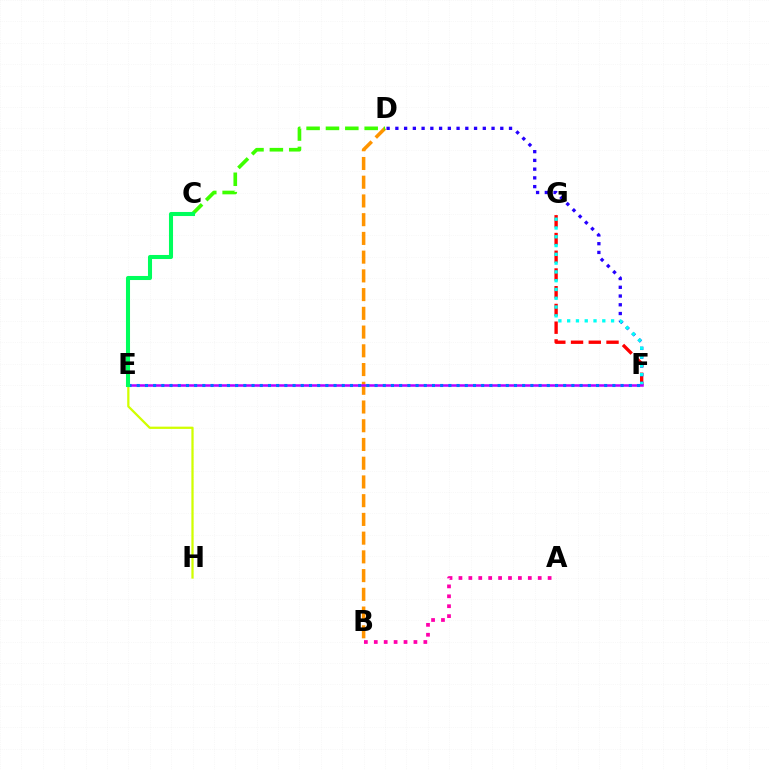{('F', 'G'): [{'color': '#ff0000', 'line_style': 'dashed', 'thickness': 2.41}, {'color': '#00fff6', 'line_style': 'dotted', 'thickness': 2.39}], ('D', 'F'): [{'color': '#2500ff', 'line_style': 'dotted', 'thickness': 2.38}], ('A', 'B'): [{'color': '#ff00ac', 'line_style': 'dotted', 'thickness': 2.69}], ('E', 'H'): [{'color': '#d1ff00', 'line_style': 'solid', 'thickness': 1.63}], ('B', 'D'): [{'color': '#ff9400', 'line_style': 'dashed', 'thickness': 2.54}], ('C', 'D'): [{'color': '#3dff00', 'line_style': 'dashed', 'thickness': 2.63}], ('E', 'F'): [{'color': '#b900ff', 'line_style': 'solid', 'thickness': 1.82}, {'color': '#0074ff', 'line_style': 'dotted', 'thickness': 2.23}], ('C', 'E'): [{'color': '#00ff5c', 'line_style': 'solid', 'thickness': 2.93}]}